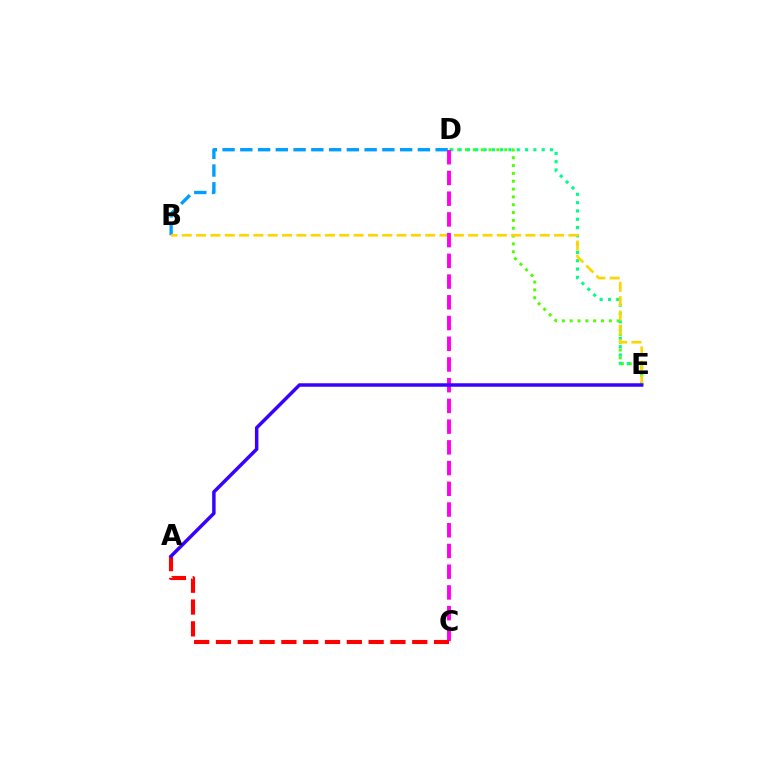{('D', 'E'): [{'color': '#4fff00', 'line_style': 'dotted', 'thickness': 2.13}, {'color': '#00ff86', 'line_style': 'dotted', 'thickness': 2.26}], ('B', 'D'): [{'color': '#009eff', 'line_style': 'dashed', 'thickness': 2.41}], ('B', 'E'): [{'color': '#ffd500', 'line_style': 'dashed', 'thickness': 1.95}], ('C', 'D'): [{'color': '#ff00ed', 'line_style': 'dashed', 'thickness': 2.82}], ('A', 'C'): [{'color': '#ff0000', 'line_style': 'dashed', 'thickness': 2.96}], ('A', 'E'): [{'color': '#3700ff', 'line_style': 'solid', 'thickness': 2.5}]}